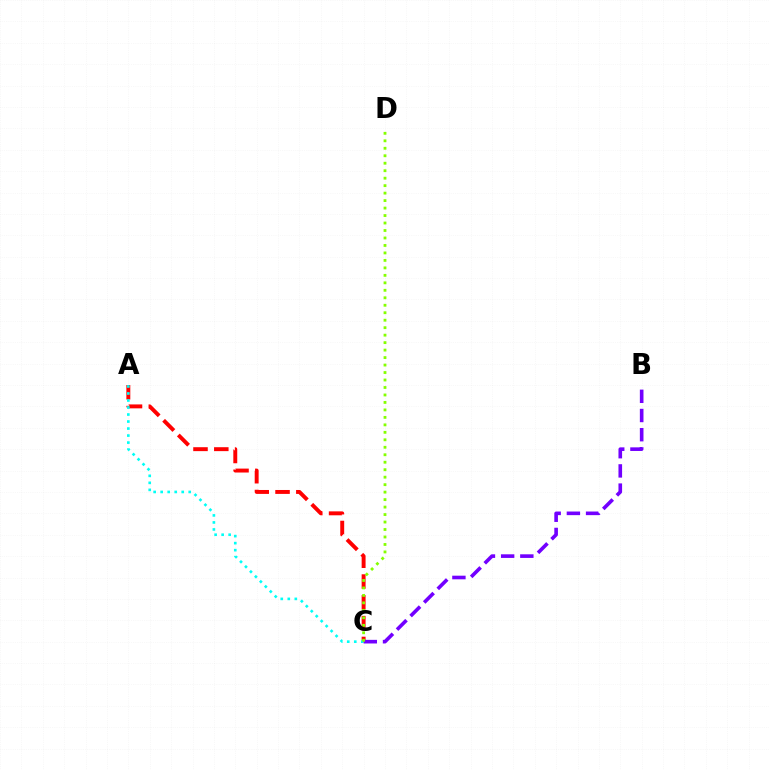{('A', 'C'): [{'color': '#ff0000', 'line_style': 'dashed', 'thickness': 2.83}, {'color': '#00fff6', 'line_style': 'dotted', 'thickness': 1.91}], ('B', 'C'): [{'color': '#7200ff', 'line_style': 'dashed', 'thickness': 2.61}], ('C', 'D'): [{'color': '#84ff00', 'line_style': 'dotted', 'thickness': 2.03}]}